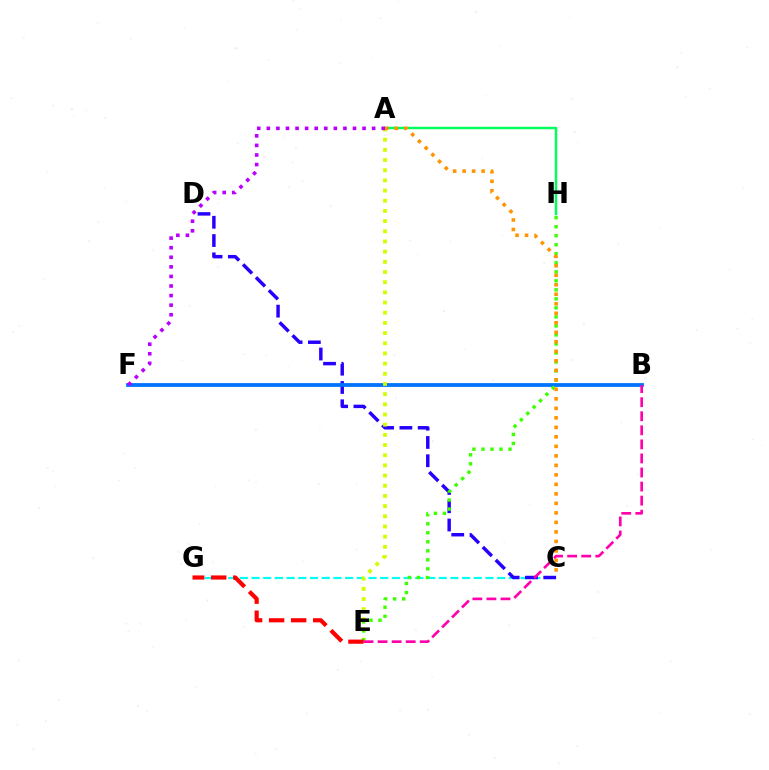{('C', 'G'): [{'color': '#00fff6', 'line_style': 'dashed', 'thickness': 1.59}], ('A', 'H'): [{'color': '#00ff5c', 'line_style': 'solid', 'thickness': 1.77}], ('C', 'D'): [{'color': '#2500ff', 'line_style': 'dashed', 'thickness': 2.48}], ('B', 'F'): [{'color': '#0074ff', 'line_style': 'solid', 'thickness': 2.73}], ('A', 'E'): [{'color': '#d1ff00', 'line_style': 'dotted', 'thickness': 2.77}], ('E', 'H'): [{'color': '#3dff00', 'line_style': 'dotted', 'thickness': 2.45}], ('E', 'G'): [{'color': '#ff0000', 'line_style': 'dashed', 'thickness': 2.99}], ('A', 'C'): [{'color': '#ff9400', 'line_style': 'dotted', 'thickness': 2.58}], ('A', 'F'): [{'color': '#b900ff', 'line_style': 'dotted', 'thickness': 2.6}], ('B', 'E'): [{'color': '#ff00ac', 'line_style': 'dashed', 'thickness': 1.91}]}